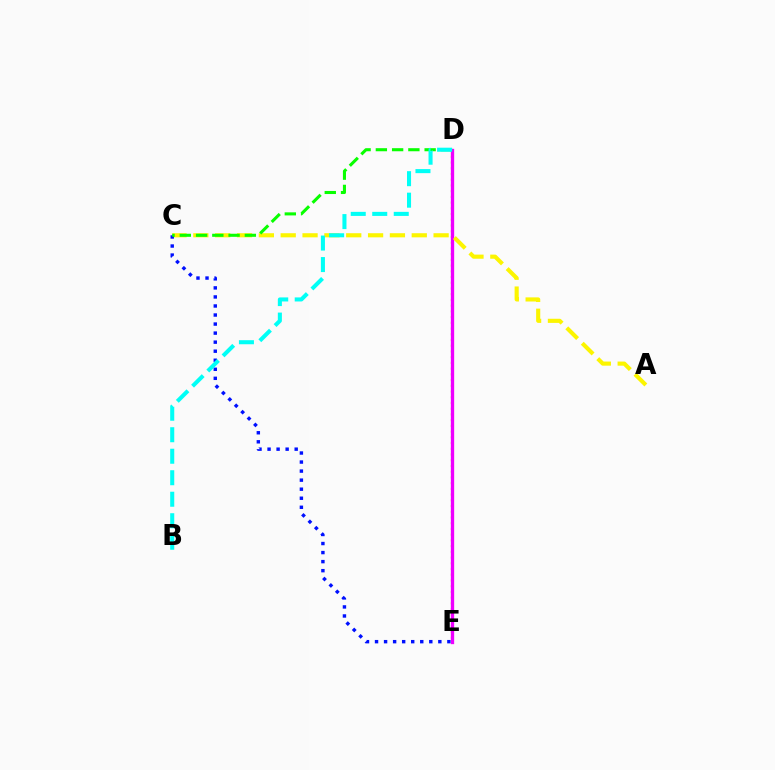{('D', 'E'): [{'color': '#ff0000', 'line_style': 'dotted', 'thickness': 1.56}, {'color': '#ee00ff', 'line_style': 'solid', 'thickness': 2.38}], ('A', 'C'): [{'color': '#fcf500', 'line_style': 'dashed', 'thickness': 2.97}], ('C', 'E'): [{'color': '#0010ff', 'line_style': 'dotted', 'thickness': 2.46}], ('C', 'D'): [{'color': '#08ff00', 'line_style': 'dashed', 'thickness': 2.21}], ('B', 'D'): [{'color': '#00fff6', 'line_style': 'dashed', 'thickness': 2.92}]}